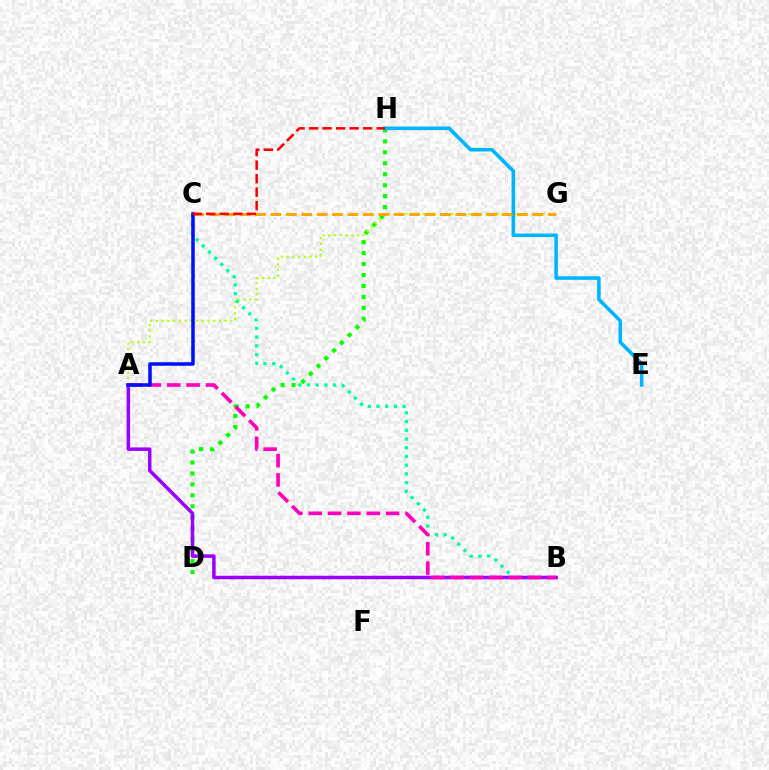{('D', 'H'): [{'color': '#08ff00', 'line_style': 'dotted', 'thickness': 2.98}], ('A', 'G'): [{'color': '#b3ff00', 'line_style': 'dotted', 'thickness': 1.56}], ('E', 'H'): [{'color': '#00b5ff', 'line_style': 'solid', 'thickness': 2.58}], ('B', 'C'): [{'color': '#00ff9d', 'line_style': 'dotted', 'thickness': 2.37}], ('C', 'G'): [{'color': '#ffa500', 'line_style': 'dashed', 'thickness': 2.09}], ('A', 'B'): [{'color': '#9b00ff', 'line_style': 'solid', 'thickness': 2.52}, {'color': '#ff00bd', 'line_style': 'dashed', 'thickness': 2.63}], ('A', 'C'): [{'color': '#0010ff', 'line_style': 'solid', 'thickness': 2.54}], ('C', 'H'): [{'color': '#ff0000', 'line_style': 'dashed', 'thickness': 1.84}]}